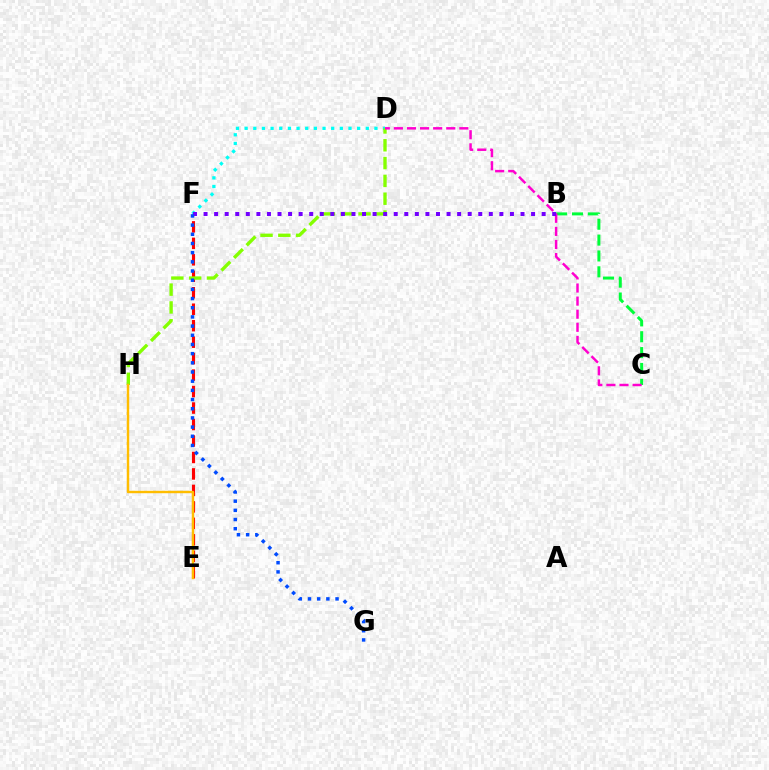{('D', 'F'): [{'color': '#00fff6', 'line_style': 'dotted', 'thickness': 2.35}], ('B', 'C'): [{'color': '#00ff39', 'line_style': 'dashed', 'thickness': 2.15}], ('E', 'F'): [{'color': '#ff0000', 'line_style': 'dashed', 'thickness': 2.24}], ('D', 'H'): [{'color': '#84ff00', 'line_style': 'dashed', 'thickness': 2.42}], ('E', 'H'): [{'color': '#ffbd00', 'line_style': 'solid', 'thickness': 1.75}], ('C', 'D'): [{'color': '#ff00cf', 'line_style': 'dashed', 'thickness': 1.78}], ('B', 'F'): [{'color': '#7200ff', 'line_style': 'dotted', 'thickness': 2.87}], ('F', 'G'): [{'color': '#004bff', 'line_style': 'dotted', 'thickness': 2.49}]}